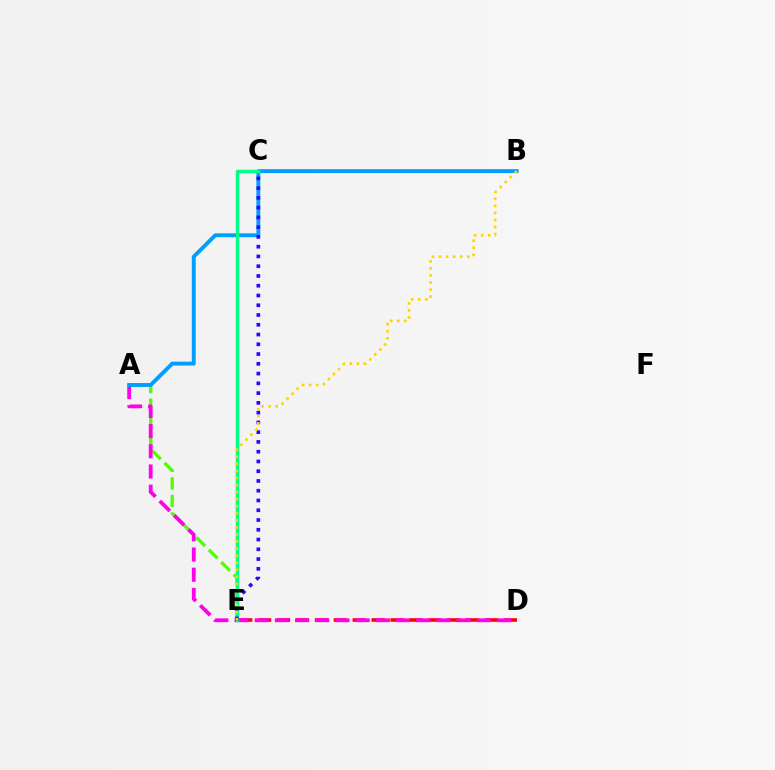{('D', 'E'): [{'color': '#ff0000', 'line_style': 'dashed', 'thickness': 2.57}], ('A', 'E'): [{'color': '#4fff00', 'line_style': 'dashed', 'thickness': 2.38}], ('A', 'D'): [{'color': '#ff00ed', 'line_style': 'dashed', 'thickness': 2.74}], ('A', 'B'): [{'color': '#009eff', 'line_style': 'solid', 'thickness': 2.81}], ('C', 'E'): [{'color': '#00ff86', 'line_style': 'solid', 'thickness': 2.5}, {'color': '#3700ff', 'line_style': 'dotted', 'thickness': 2.65}], ('B', 'E'): [{'color': '#ffd500', 'line_style': 'dotted', 'thickness': 1.92}]}